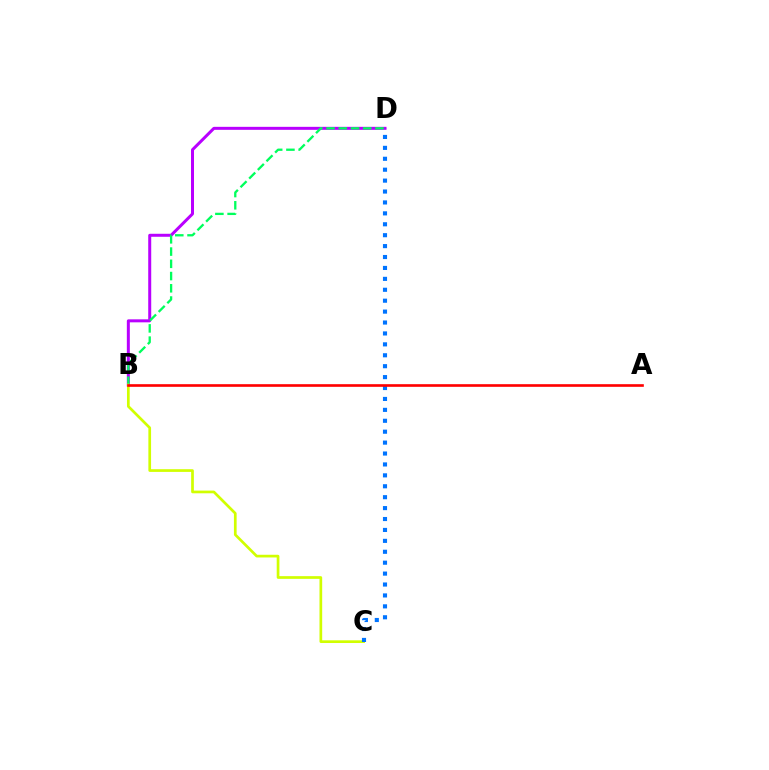{('B', 'D'): [{'color': '#b900ff', 'line_style': 'solid', 'thickness': 2.16}, {'color': '#00ff5c', 'line_style': 'dashed', 'thickness': 1.66}], ('B', 'C'): [{'color': '#d1ff00', 'line_style': 'solid', 'thickness': 1.94}], ('C', 'D'): [{'color': '#0074ff', 'line_style': 'dotted', 'thickness': 2.97}], ('A', 'B'): [{'color': '#ff0000', 'line_style': 'solid', 'thickness': 1.9}]}